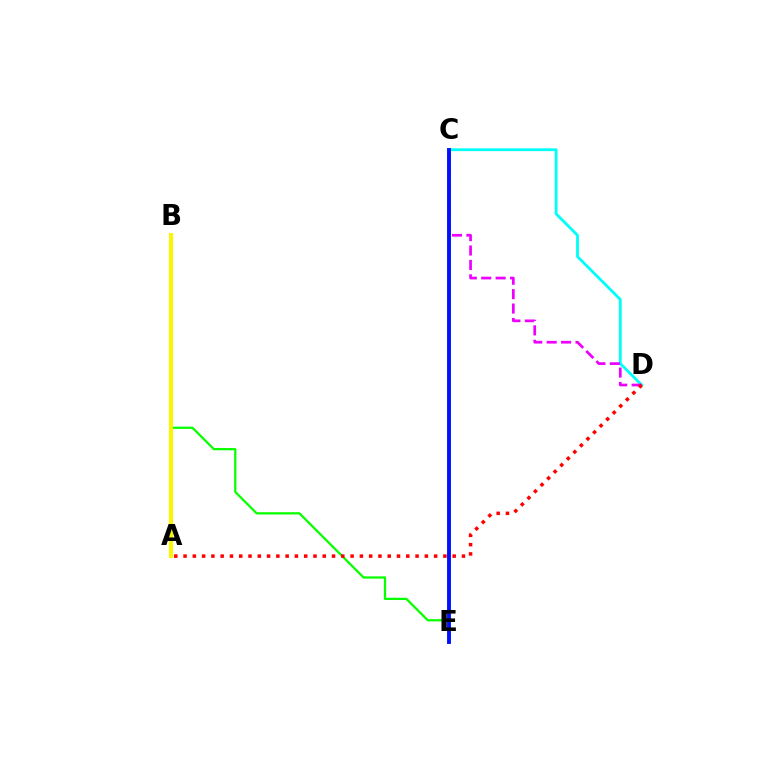{('C', 'D'): [{'color': '#00fff6', 'line_style': 'solid', 'thickness': 2.03}, {'color': '#ee00ff', 'line_style': 'dashed', 'thickness': 1.96}], ('B', 'E'): [{'color': '#08ff00', 'line_style': 'solid', 'thickness': 1.63}], ('A', 'B'): [{'color': '#fcf500', 'line_style': 'solid', 'thickness': 2.91}], ('C', 'E'): [{'color': '#0010ff', 'line_style': 'solid', 'thickness': 2.8}], ('A', 'D'): [{'color': '#ff0000', 'line_style': 'dotted', 'thickness': 2.52}]}